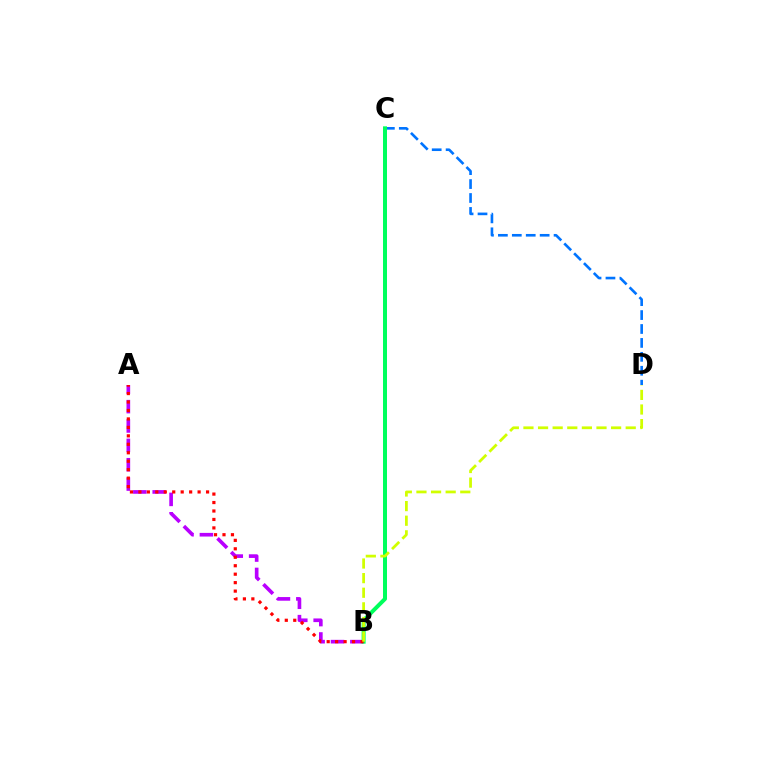{('A', 'B'): [{'color': '#b900ff', 'line_style': 'dashed', 'thickness': 2.63}, {'color': '#ff0000', 'line_style': 'dotted', 'thickness': 2.3}], ('C', 'D'): [{'color': '#0074ff', 'line_style': 'dashed', 'thickness': 1.89}], ('B', 'C'): [{'color': '#00ff5c', 'line_style': 'solid', 'thickness': 2.87}], ('B', 'D'): [{'color': '#d1ff00', 'line_style': 'dashed', 'thickness': 1.98}]}